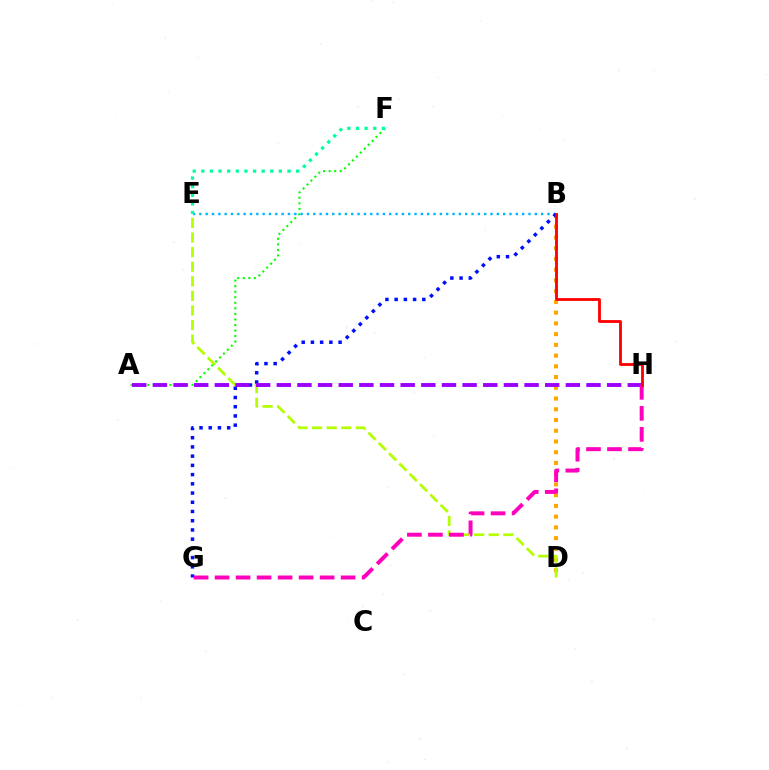{('A', 'F'): [{'color': '#08ff00', 'line_style': 'dotted', 'thickness': 1.51}], ('B', 'D'): [{'color': '#ffa500', 'line_style': 'dotted', 'thickness': 2.92}], ('B', 'E'): [{'color': '#00b5ff', 'line_style': 'dotted', 'thickness': 1.72}], ('D', 'E'): [{'color': '#b3ff00', 'line_style': 'dashed', 'thickness': 1.98}], ('B', 'G'): [{'color': '#0010ff', 'line_style': 'dotted', 'thickness': 2.51}], ('A', 'H'): [{'color': '#9b00ff', 'line_style': 'dashed', 'thickness': 2.8}], ('G', 'H'): [{'color': '#ff00bd', 'line_style': 'dashed', 'thickness': 2.85}], ('B', 'H'): [{'color': '#ff0000', 'line_style': 'solid', 'thickness': 2.04}], ('E', 'F'): [{'color': '#00ff9d', 'line_style': 'dotted', 'thickness': 2.34}]}